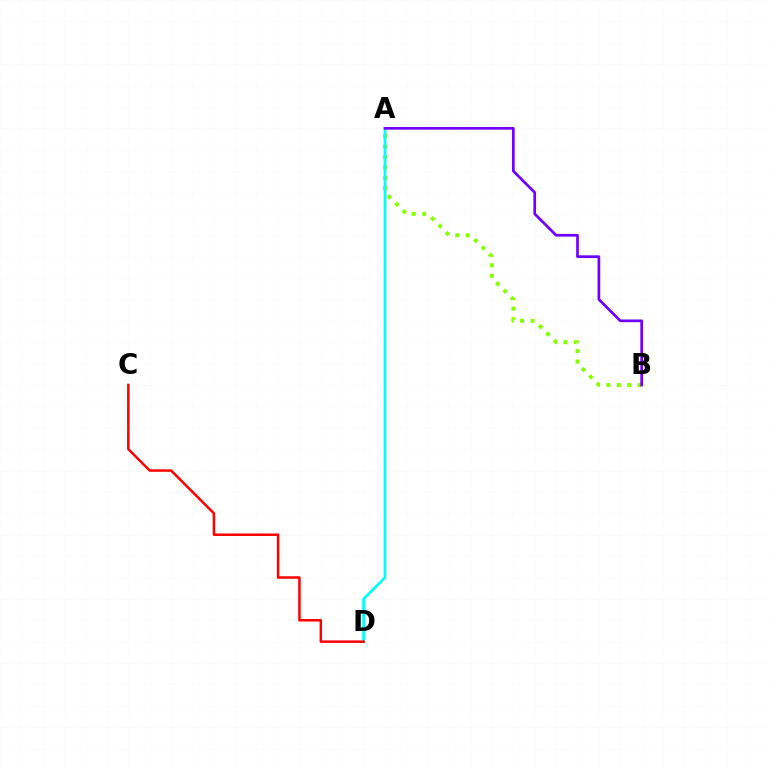{('A', 'B'): [{'color': '#84ff00', 'line_style': 'dotted', 'thickness': 2.84}, {'color': '#7200ff', 'line_style': 'solid', 'thickness': 1.95}], ('A', 'D'): [{'color': '#00fff6', 'line_style': 'solid', 'thickness': 1.97}], ('C', 'D'): [{'color': '#ff0000', 'line_style': 'solid', 'thickness': 1.81}]}